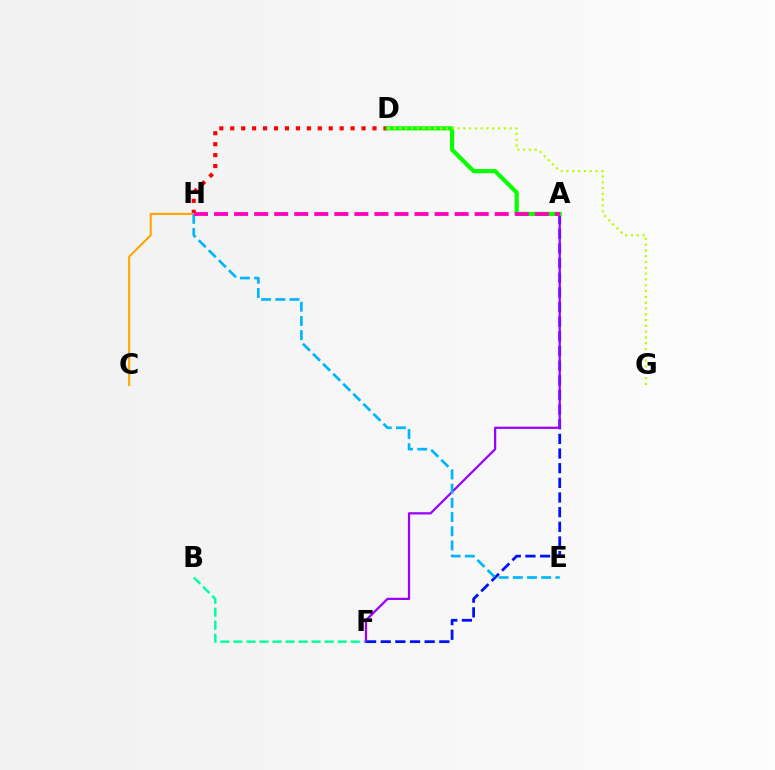{('A', 'F'): [{'color': '#0010ff', 'line_style': 'dashed', 'thickness': 1.99}, {'color': '#9b00ff', 'line_style': 'solid', 'thickness': 1.61}], ('B', 'F'): [{'color': '#00ff9d', 'line_style': 'dashed', 'thickness': 1.77}], ('D', 'H'): [{'color': '#ff0000', 'line_style': 'dotted', 'thickness': 2.97}], ('C', 'H'): [{'color': '#ffa500', 'line_style': 'solid', 'thickness': 1.51}], ('A', 'D'): [{'color': '#08ff00', 'line_style': 'solid', 'thickness': 2.99}], ('D', 'G'): [{'color': '#b3ff00', 'line_style': 'dotted', 'thickness': 1.58}], ('E', 'H'): [{'color': '#00b5ff', 'line_style': 'dashed', 'thickness': 1.93}], ('A', 'H'): [{'color': '#ff00bd', 'line_style': 'dashed', 'thickness': 2.72}]}